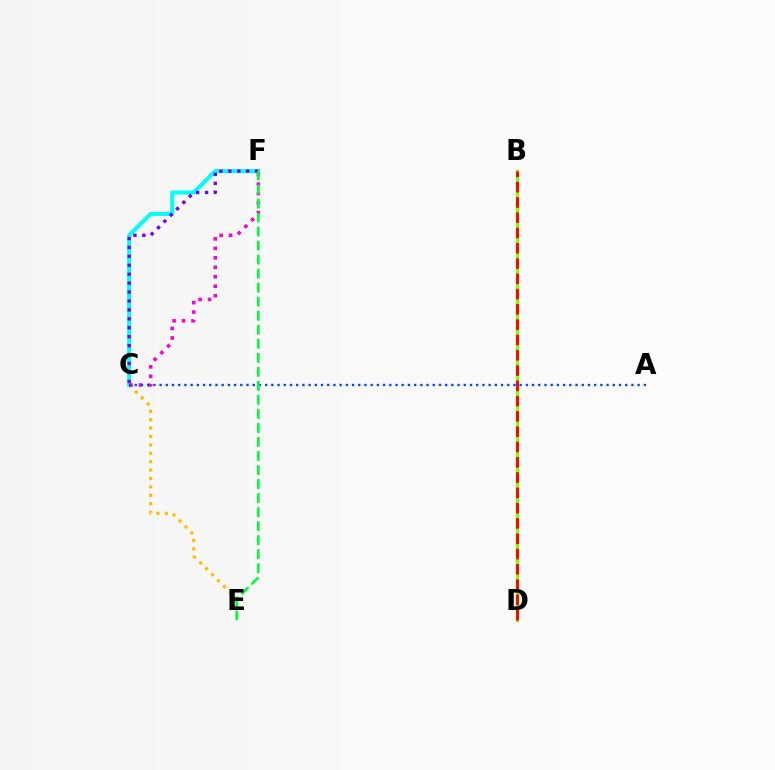{('B', 'D'): [{'color': '#84ff00', 'line_style': 'solid', 'thickness': 2.44}, {'color': '#ff0000', 'line_style': 'dashed', 'thickness': 2.08}], ('C', 'E'): [{'color': '#ffbd00', 'line_style': 'dotted', 'thickness': 2.28}], ('C', 'F'): [{'color': '#00fff6', 'line_style': 'solid', 'thickness': 2.89}, {'color': '#ff00cf', 'line_style': 'dotted', 'thickness': 2.57}, {'color': '#7200ff', 'line_style': 'dotted', 'thickness': 2.43}], ('A', 'C'): [{'color': '#004bff', 'line_style': 'dotted', 'thickness': 1.69}], ('E', 'F'): [{'color': '#00ff39', 'line_style': 'dashed', 'thickness': 1.91}]}